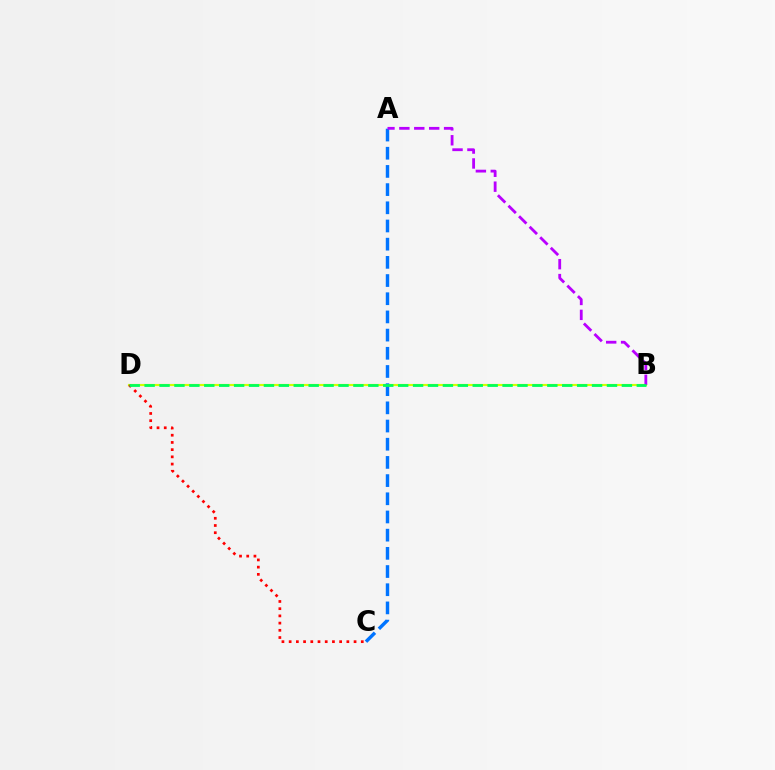{('B', 'D'): [{'color': '#d1ff00', 'line_style': 'solid', 'thickness': 1.54}, {'color': '#00ff5c', 'line_style': 'dashed', 'thickness': 2.03}], ('A', 'C'): [{'color': '#0074ff', 'line_style': 'dashed', 'thickness': 2.47}], ('C', 'D'): [{'color': '#ff0000', 'line_style': 'dotted', 'thickness': 1.96}], ('A', 'B'): [{'color': '#b900ff', 'line_style': 'dashed', 'thickness': 2.03}]}